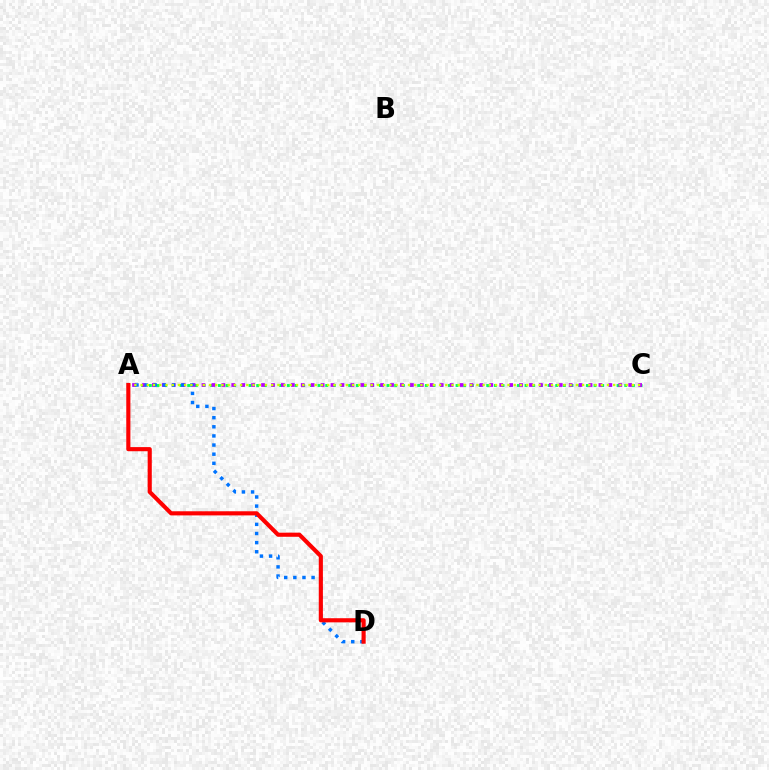{('A', 'C'): [{'color': '#00ff5c', 'line_style': 'dotted', 'thickness': 2.08}, {'color': '#b900ff', 'line_style': 'dotted', 'thickness': 2.7}, {'color': '#d1ff00', 'line_style': 'dotted', 'thickness': 1.69}], ('A', 'D'): [{'color': '#0074ff', 'line_style': 'dotted', 'thickness': 2.48}, {'color': '#ff0000', 'line_style': 'solid', 'thickness': 2.97}]}